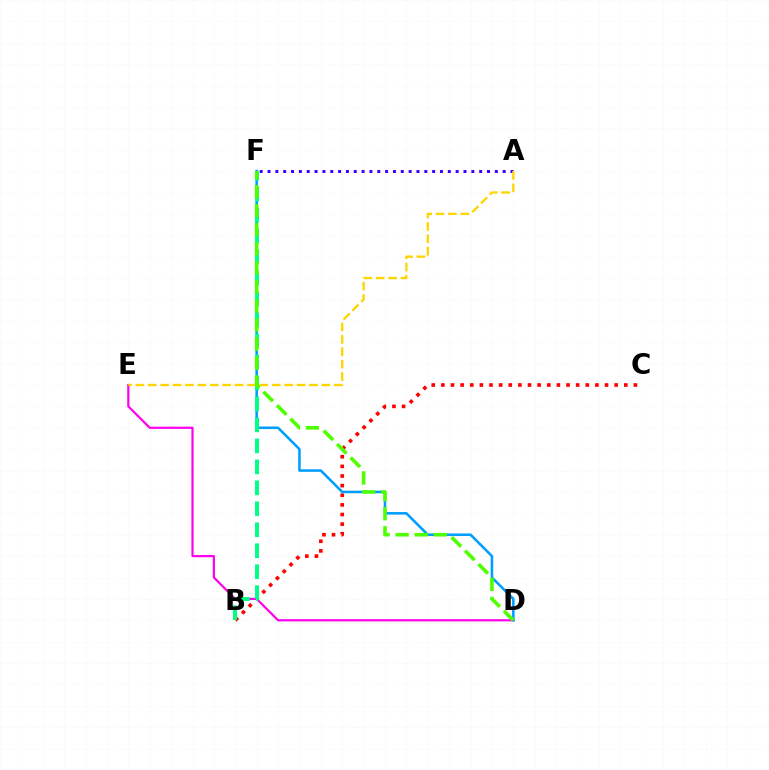{('B', 'C'): [{'color': '#ff0000', 'line_style': 'dotted', 'thickness': 2.62}], ('A', 'F'): [{'color': '#3700ff', 'line_style': 'dotted', 'thickness': 2.13}], ('D', 'E'): [{'color': '#ff00ed', 'line_style': 'solid', 'thickness': 1.59}], ('D', 'F'): [{'color': '#009eff', 'line_style': 'solid', 'thickness': 1.85}, {'color': '#4fff00', 'line_style': 'dashed', 'thickness': 2.59}], ('A', 'E'): [{'color': '#ffd500', 'line_style': 'dashed', 'thickness': 1.68}], ('B', 'F'): [{'color': '#00ff86', 'line_style': 'dashed', 'thickness': 2.85}]}